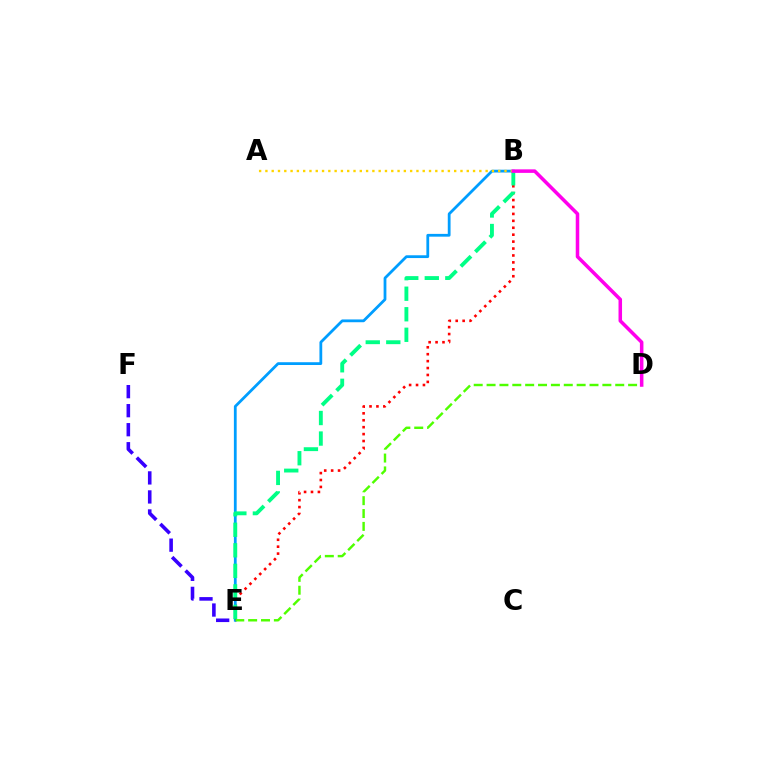{('B', 'E'): [{'color': '#ff0000', 'line_style': 'dotted', 'thickness': 1.88}, {'color': '#009eff', 'line_style': 'solid', 'thickness': 2.0}, {'color': '#00ff86', 'line_style': 'dashed', 'thickness': 2.79}], ('D', 'E'): [{'color': '#4fff00', 'line_style': 'dashed', 'thickness': 1.75}], ('E', 'F'): [{'color': '#3700ff', 'line_style': 'dashed', 'thickness': 2.58}], ('A', 'B'): [{'color': '#ffd500', 'line_style': 'dotted', 'thickness': 1.71}], ('B', 'D'): [{'color': '#ff00ed', 'line_style': 'solid', 'thickness': 2.54}]}